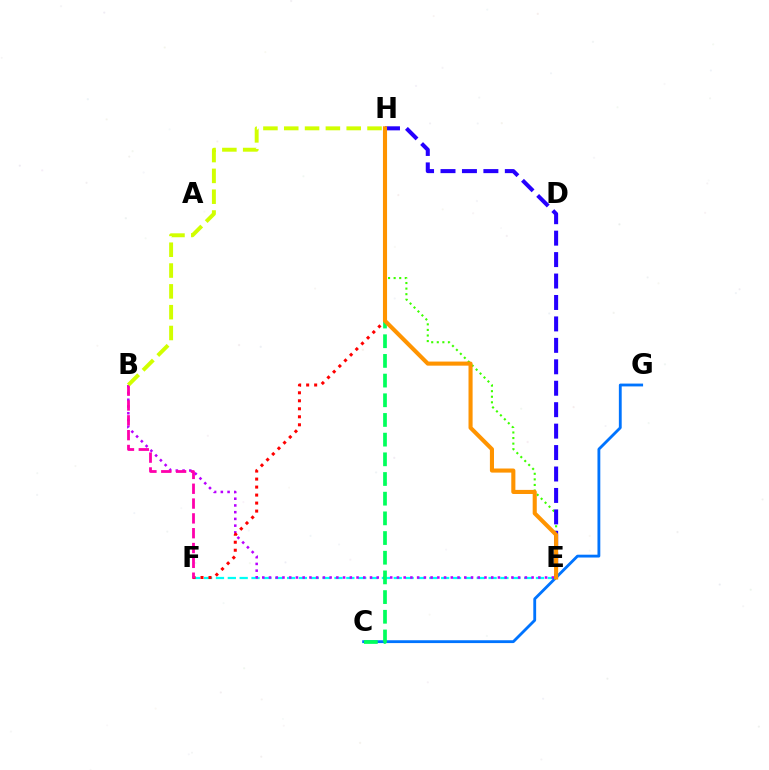{('E', 'H'): [{'color': '#3dff00', 'line_style': 'dotted', 'thickness': 1.51}, {'color': '#2500ff', 'line_style': 'dashed', 'thickness': 2.91}, {'color': '#ff9400', 'line_style': 'solid', 'thickness': 2.95}], ('E', 'F'): [{'color': '#00fff6', 'line_style': 'dashed', 'thickness': 1.61}], ('B', 'E'): [{'color': '#b900ff', 'line_style': 'dotted', 'thickness': 1.83}], ('F', 'H'): [{'color': '#ff0000', 'line_style': 'dotted', 'thickness': 2.17}], ('C', 'G'): [{'color': '#0074ff', 'line_style': 'solid', 'thickness': 2.04}], ('C', 'H'): [{'color': '#00ff5c', 'line_style': 'dashed', 'thickness': 2.67}], ('B', 'F'): [{'color': '#ff00ac', 'line_style': 'dashed', 'thickness': 2.01}], ('B', 'H'): [{'color': '#d1ff00', 'line_style': 'dashed', 'thickness': 2.83}]}